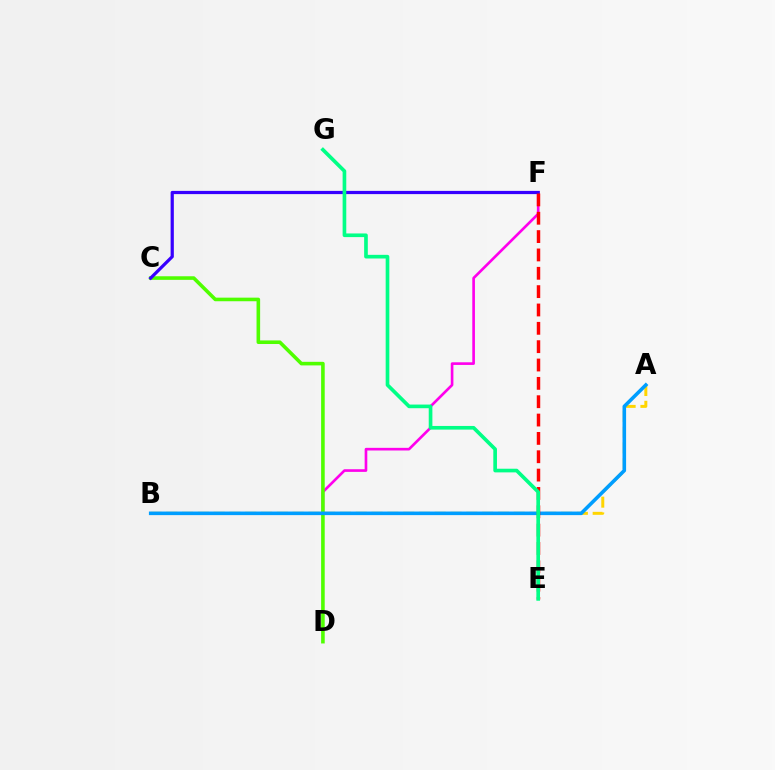{('A', 'B'): [{'color': '#ffd500', 'line_style': 'dashed', 'thickness': 2.15}, {'color': '#009eff', 'line_style': 'solid', 'thickness': 2.58}], ('B', 'F'): [{'color': '#ff00ed', 'line_style': 'solid', 'thickness': 1.91}], ('C', 'D'): [{'color': '#4fff00', 'line_style': 'solid', 'thickness': 2.58}], ('C', 'F'): [{'color': '#3700ff', 'line_style': 'solid', 'thickness': 2.32}], ('E', 'F'): [{'color': '#ff0000', 'line_style': 'dashed', 'thickness': 2.49}], ('E', 'G'): [{'color': '#00ff86', 'line_style': 'solid', 'thickness': 2.63}]}